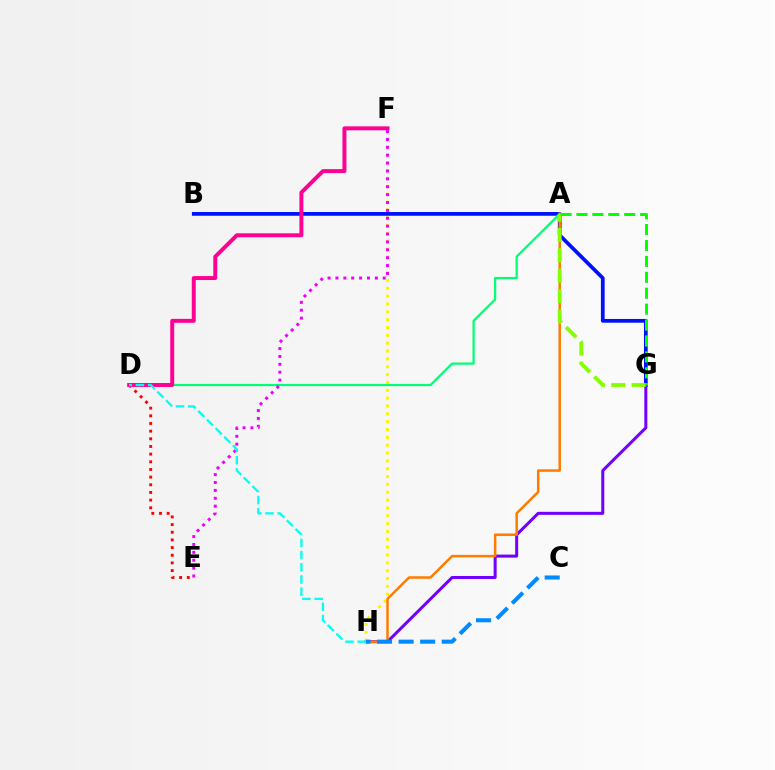{('B', 'G'): [{'color': '#0010ff', 'line_style': 'solid', 'thickness': 2.69}], ('A', 'D'): [{'color': '#00ff74', 'line_style': 'solid', 'thickness': 1.61}], ('G', 'H'): [{'color': '#7200ff', 'line_style': 'solid', 'thickness': 2.18}], ('D', 'E'): [{'color': '#ff0000', 'line_style': 'dotted', 'thickness': 2.08}], ('F', 'H'): [{'color': '#fcf500', 'line_style': 'dotted', 'thickness': 2.13}], ('D', 'F'): [{'color': '#ff0094', 'line_style': 'solid', 'thickness': 2.85}], ('A', 'H'): [{'color': '#ff7c00', 'line_style': 'solid', 'thickness': 1.8}], ('E', 'F'): [{'color': '#ee00ff', 'line_style': 'dotted', 'thickness': 2.14}], ('D', 'H'): [{'color': '#00fff6', 'line_style': 'dashed', 'thickness': 1.66}], ('C', 'H'): [{'color': '#008cff', 'line_style': 'dashed', 'thickness': 2.93}], ('A', 'G'): [{'color': '#84ff00', 'line_style': 'dashed', 'thickness': 2.77}, {'color': '#08ff00', 'line_style': 'dashed', 'thickness': 2.16}]}